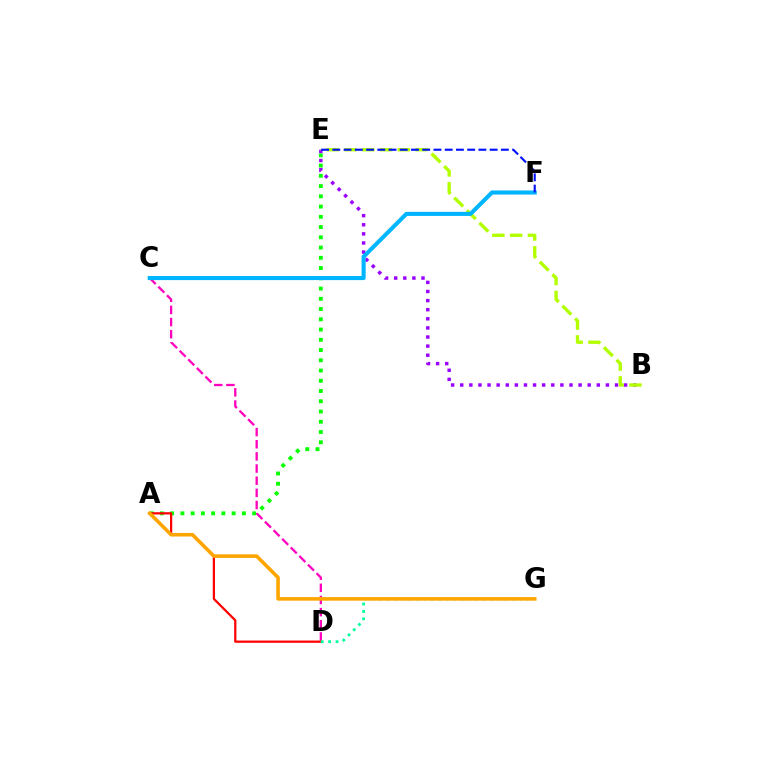{('C', 'D'): [{'color': '#ff00bd', 'line_style': 'dashed', 'thickness': 1.65}], ('A', 'E'): [{'color': '#08ff00', 'line_style': 'dotted', 'thickness': 2.78}], ('A', 'D'): [{'color': '#ff0000', 'line_style': 'solid', 'thickness': 1.62}], ('D', 'G'): [{'color': '#00ff9d', 'line_style': 'dotted', 'thickness': 2.01}], ('B', 'E'): [{'color': '#9b00ff', 'line_style': 'dotted', 'thickness': 2.47}, {'color': '#b3ff00', 'line_style': 'dashed', 'thickness': 2.42}], ('A', 'G'): [{'color': '#ffa500', 'line_style': 'solid', 'thickness': 2.58}], ('C', 'F'): [{'color': '#00b5ff', 'line_style': 'solid', 'thickness': 2.94}], ('E', 'F'): [{'color': '#0010ff', 'line_style': 'dashed', 'thickness': 1.53}]}